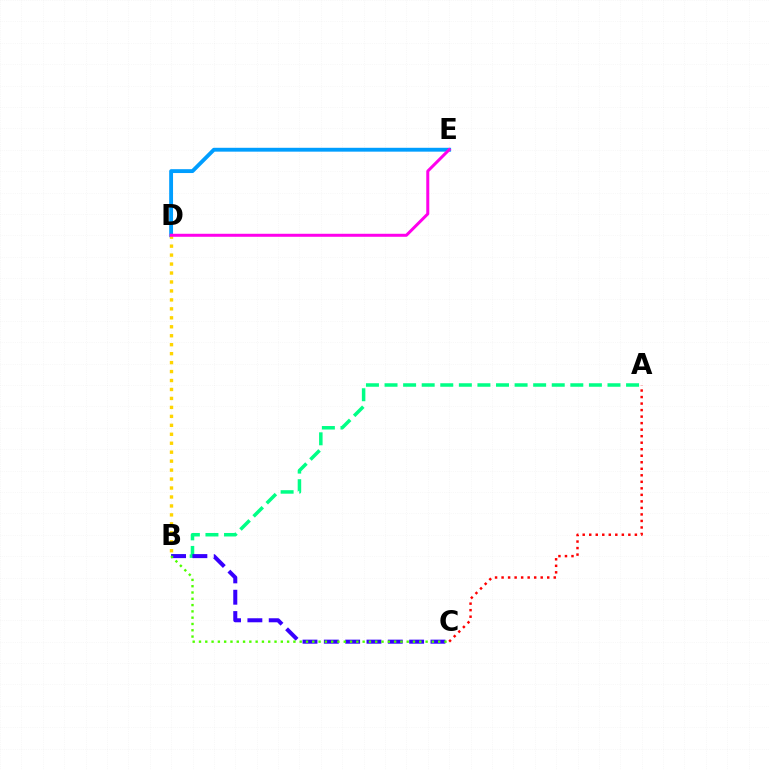{('A', 'B'): [{'color': '#00ff86', 'line_style': 'dashed', 'thickness': 2.52}], ('D', 'E'): [{'color': '#009eff', 'line_style': 'solid', 'thickness': 2.78}, {'color': '#ff00ed', 'line_style': 'solid', 'thickness': 2.16}], ('B', 'D'): [{'color': '#ffd500', 'line_style': 'dotted', 'thickness': 2.43}], ('B', 'C'): [{'color': '#3700ff', 'line_style': 'dashed', 'thickness': 2.9}, {'color': '#4fff00', 'line_style': 'dotted', 'thickness': 1.71}], ('A', 'C'): [{'color': '#ff0000', 'line_style': 'dotted', 'thickness': 1.77}]}